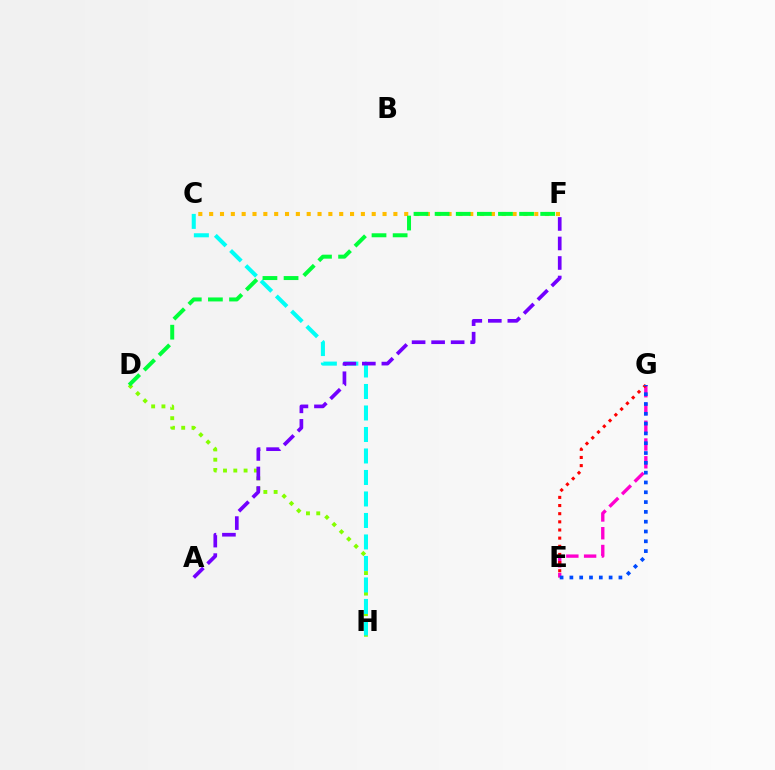{('D', 'H'): [{'color': '#84ff00', 'line_style': 'dotted', 'thickness': 2.8}], ('E', 'G'): [{'color': '#ff00cf', 'line_style': 'dashed', 'thickness': 2.41}, {'color': '#ff0000', 'line_style': 'dotted', 'thickness': 2.21}, {'color': '#004bff', 'line_style': 'dotted', 'thickness': 2.66}], ('C', 'H'): [{'color': '#00fff6', 'line_style': 'dashed', 'thickness': 2.92}], ('C', 'F'): [{'color': '#ffbd00', 'line_style': 'dotted', 'thickness': 2.94}], ('A', 'F'): [{'color': '#7200ff', 'line_style': 'dashed', 'thickness': 2.65}], ('D', 'F'): [{'color': '#00ff39', 'line_style': 'dashed', 'thickness': 2.87}]}